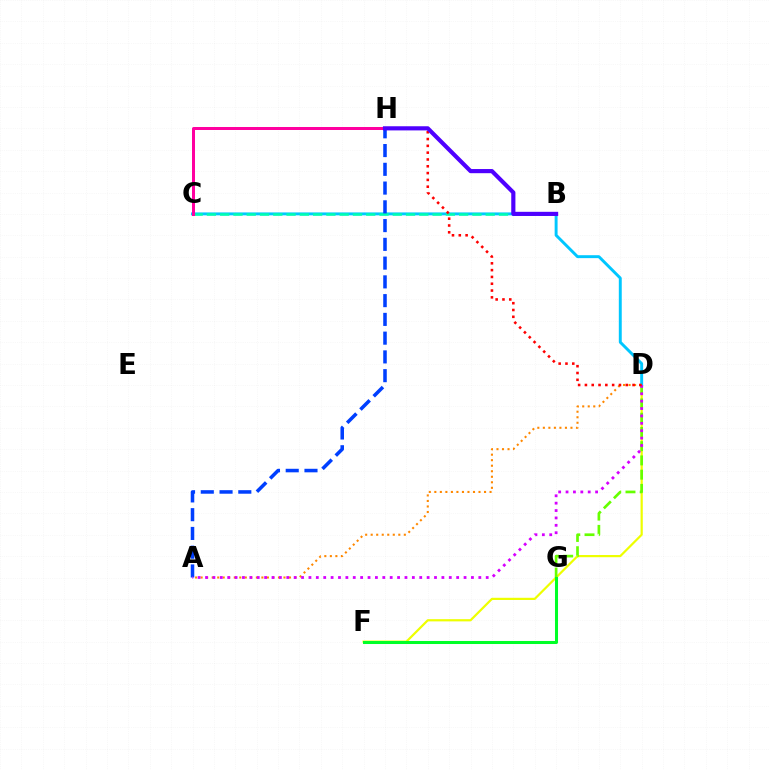{('D', 'F'): [{'color': '#eeff00', 'line_style': 'solid', 'thickness': 1.59}], ('C', 'D'): [{'color': '#00c7ff', 'line_style': 'solid', 'thickness': 2.11}], ('B', 'C'): [{'color': '#00ffaf', 'line_style': 'dashed', 'thickness': 1.8}], ('D', 'G'): [{'color': '#66ff00', 'line_style': 'dashed', 'thickness': 1.93}], ('A', 'D'): [{'color': '#ff8800', 'line_style': 'dotted', 'thickness': 1.5}, {'color': '#d600ff', 'line_style': 'dotted', 'thickness': 2.01}], ('F', 'G'): [{'color': '#00ff27', 'line_style': 'solid', 'thickness': 2.18}], ('A', 'H'): [{'color': '#003fff', 'line_style': 'dashed', 'thickness': 2.55}], ('C', 'H'): [{'color': '#ff00a0', 'line_style': 'solid', 'thickness': 2.16}], ('D', 'H'): [{'color': '#ff0000', 'line_style': 'dotted', 'thickness': 1.85}], ('B', 'H'): [{'color': '#4f00ff', 'line_style': 'solid', 'thickness': 2.99}]}